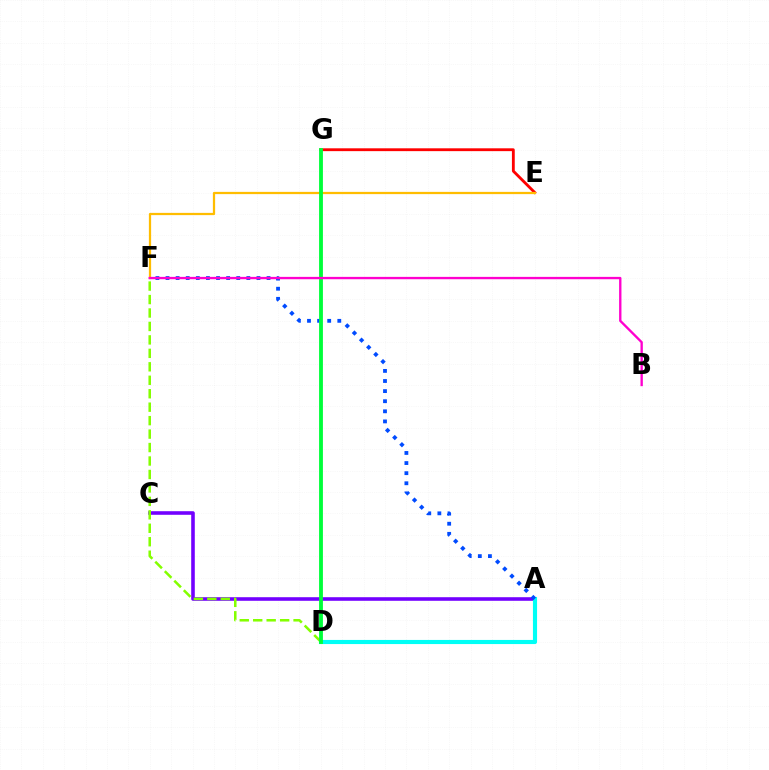{('A', 'C'): [{'color': '#7200ff', 'line_style': 'solid', 'thickness': 2.58}], ('A', 'D'): [{'color': '#00fff6', 'line_style': 'solid', 'thickness': 2.97}], ('E', 'G'): [{'color': '#ff0000', 'line_style': 'solid', 'thickness': 2.04}], ('E', 'F'): [{'color': '#ffbd00', 'line_style': 'solid', 'thickness': 1.62}], ('D', 'F'): [{'color': '#84ff00', 'line_style': 'dashed', 'thickness': 1.83}], ('A', 'F'): [{'color': '#004bff', 'line_style': 'dotted', 'thickness': 2.74}], ('D', 'G'): [{'color': '#00ff39', 'line_style': 'solid', 'thickness': 2.76}], ('B', 'F'): [{'color': '#ff00cf', 'line_style': 'solid', 'thickness': 1.69}]}